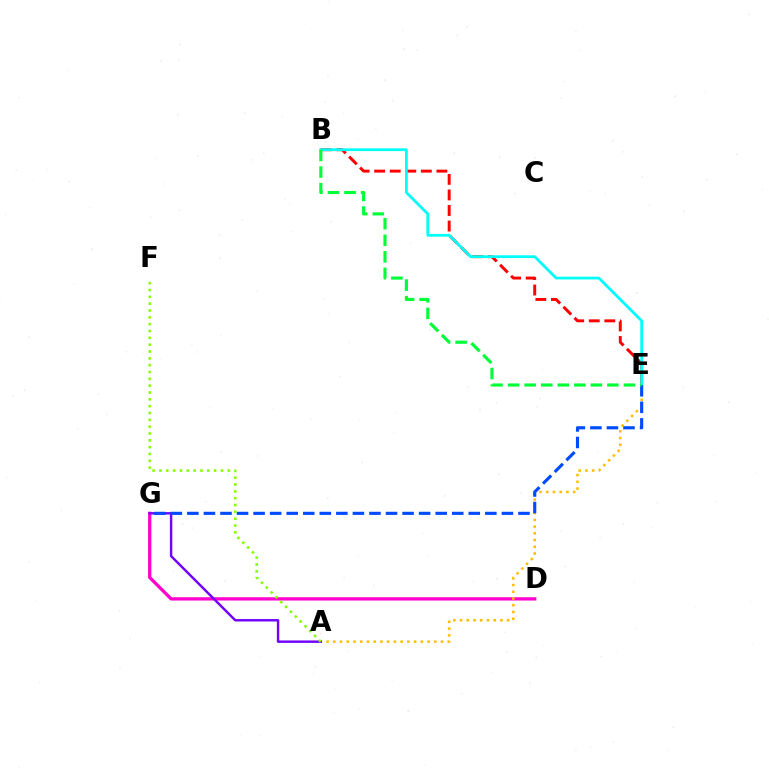{('D', 'G'): [{'color': '#ff00cf', 'line_style': 'solid', 'thickness': 2.37}], ('A', 'E'): [{'color': '#ffbd00', 'line_style': 'dotted', 'thickness': 1.83}], ('B', 'E'): [{'color': '#ff0000', 'line_style': 'dashed', 'thickness': 2.11}, {'color': '#00fff6', 'line_style': 'solid', 'thickness': 2.0}, {'color': '#00ff39', 'line_style': 'dashed', 'thickness': 2.25}], ('A', 'G'): [{'color': '#7200ff', 'line_style': 'solid', 'thickness': 1.75}], ('E', 'G'): [{'color': '#004bff', 'line_style': 'dashed', 'thickness': 2.25}], ('A', 'F'): [{'color': '#84ff00', 'line_style': 'dotted', 'thickness': 1.86}]}